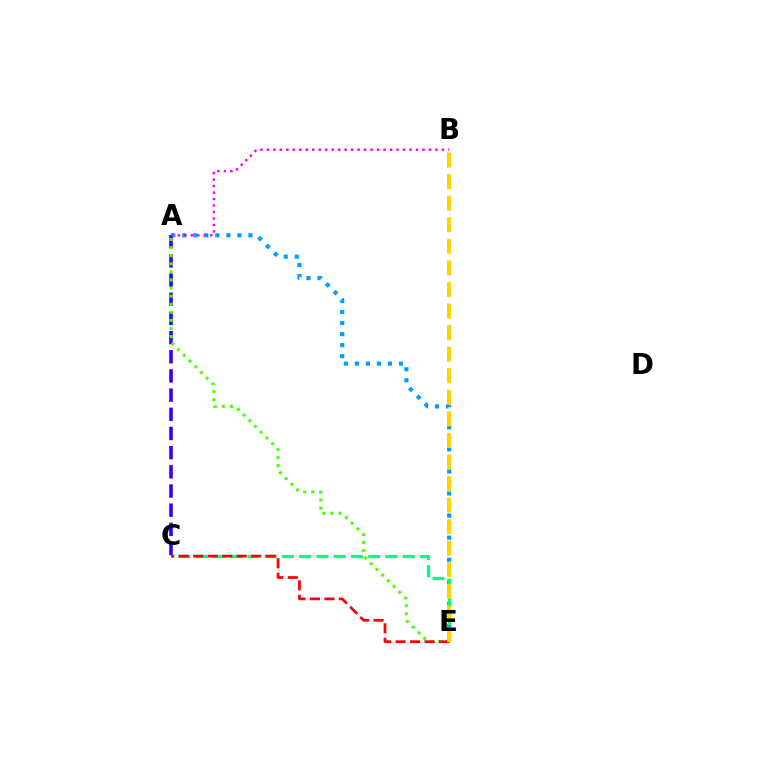{('A', 'E'): [{'color': '#009eff', 'line_style': 'dotted', 'thickness': 3.0}, {'color': '#4fff00', 'line_style': 'dotted', 'thickness': 2.2}], ('A', 'C'): [{'color': '#3700ff', 'line_style': 'dashed', 'thickness': 2.61}], ('C', 'E'): [{'color': '#00ff86', 'line_style': 'dashed', 'thickness': 2.34}, {'color': '#ff0000', 'line_style': 'dashed', 'thickness': 1.97}], ('A', 'B'): [{'color': '#ff00ed', 'line_style': 'dotted', 'thickness': 1.76}], ('B', 'E'): [{'color': '#ffd500', 'line_style': 'dashed', 'thickness': 2.93}]}